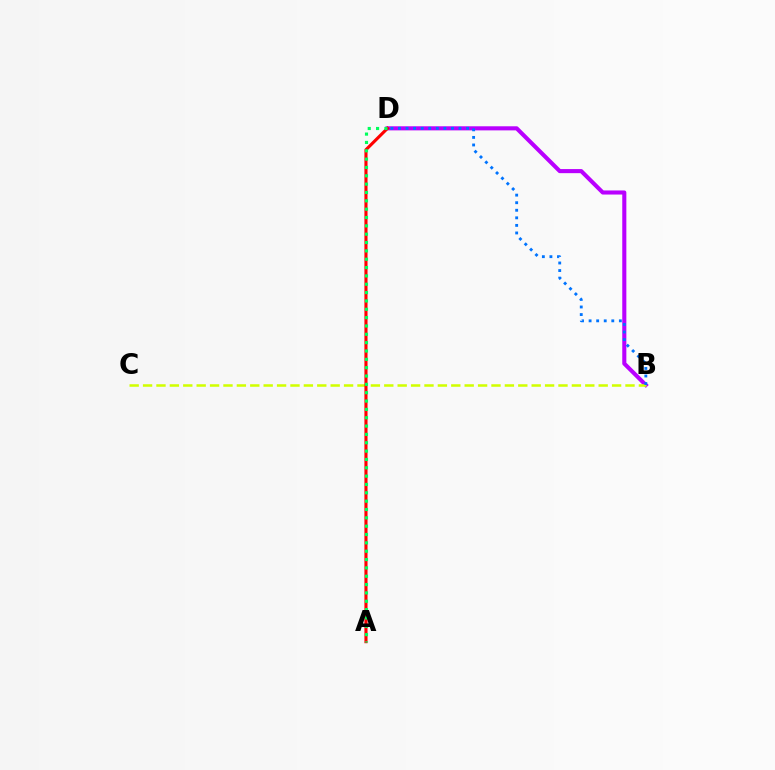{('B', 'D'): [{'color': '#b900ff', 'line_style': 'solid', 'thickness': 2.94}, {'color': '#0074ff', 'line_style': 'dotted', 'thickness': 2.06}], ('B', 'C'): [{'color': '#d1ff00', 'line_style': 'dashed', 'thickness': 1.82}], ('A', 'D'): [{'color': '#ff0000', 'line_style': 'solid', 'thickness': 2.24}, {'color': '#00ff5c', 'line_style': 'dotted', 'thickness': 2.27}]}